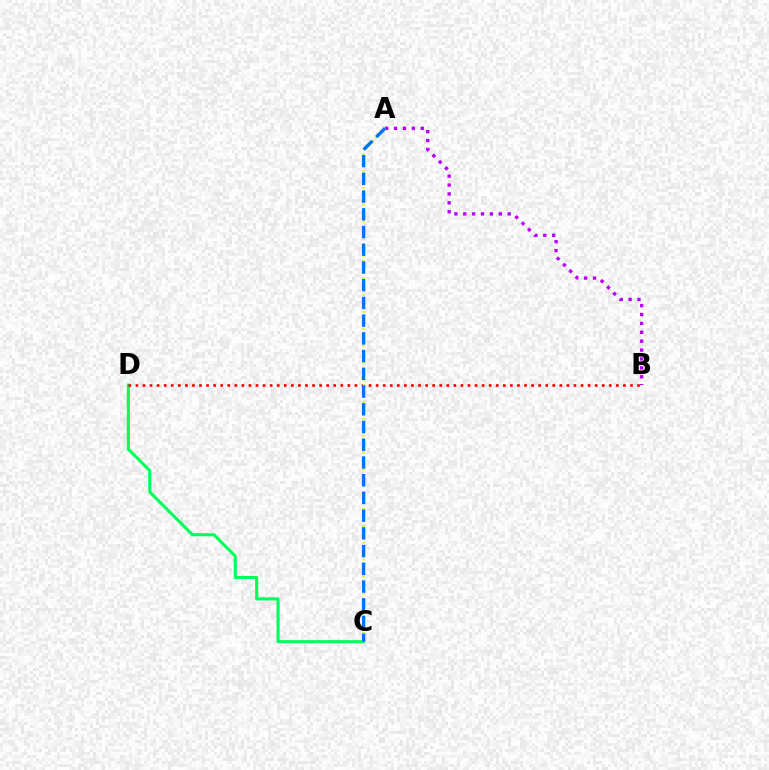{('C', 'D'): [{'color': '#00ff5c', 'line_style': 'solid', 'thickness': 2.23}], ('A', 'B'): [{'color': '#b900ff', 'line_style': 'dotted', 'thickness': 2.41}], ('B', 'D'): [{'color': '#ff0000', 'line_style': 'dotted', 'thickness': 1.92}], ('A', 'C'): [{'color': '#d1ff00', 'line_style': 'dotted', 'thickness': 1.53}, {'color': '#0074ff', 'line_style': 'dashed', 'thickness': 2.41}]}